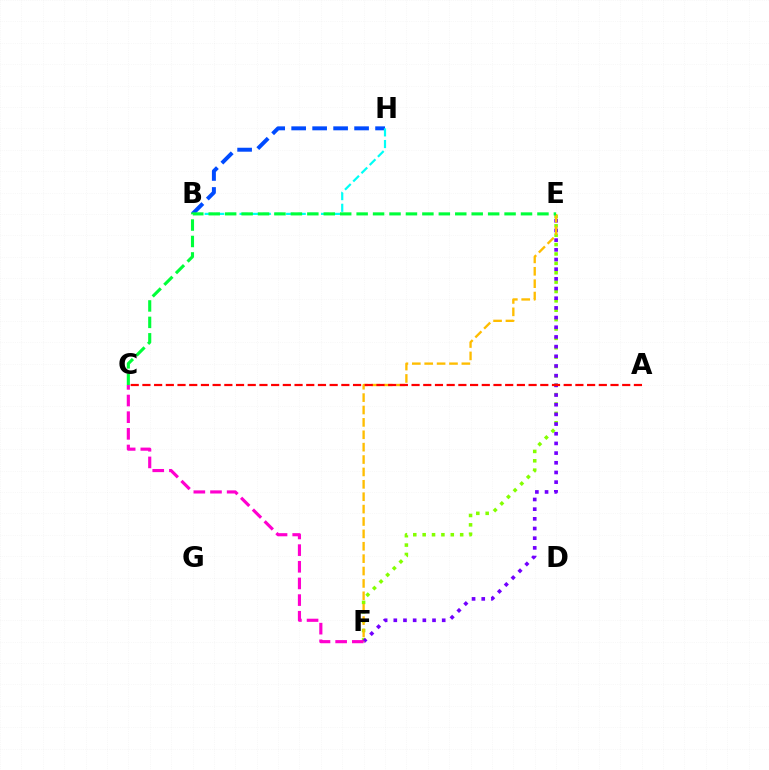{('B', 'H'): [{'color': '#004bff', 'line_style': 'dashed', 'thickness': 2.85}, {'color': '#00fff6', 'line_style': 'dashed', 'thickness': 1.58}], ('E', 'F'): [{'color': '#84ff00', 'line_style': 'dotted', 'thickness': 2.55}, {'color': '#7200ff', 'line_style': 'dotted', 'thickness': 2.63}, {'color': '#ffbd00', 'line_style': 'dashed', 'thickness': 1.68}], ('C', 'E'): [{'color': '#00ff39', 'line_style': 'dashed', 'thickness': 2.23}], ('C', 'F'): [{'color': '#ff00cf', 'line_style': 'dashed', 'thickness': 2.26}], ('A', 'C'): [{'color': '#ff0000', 'line_style': 'dashed', 'thickness': 1.59}]}